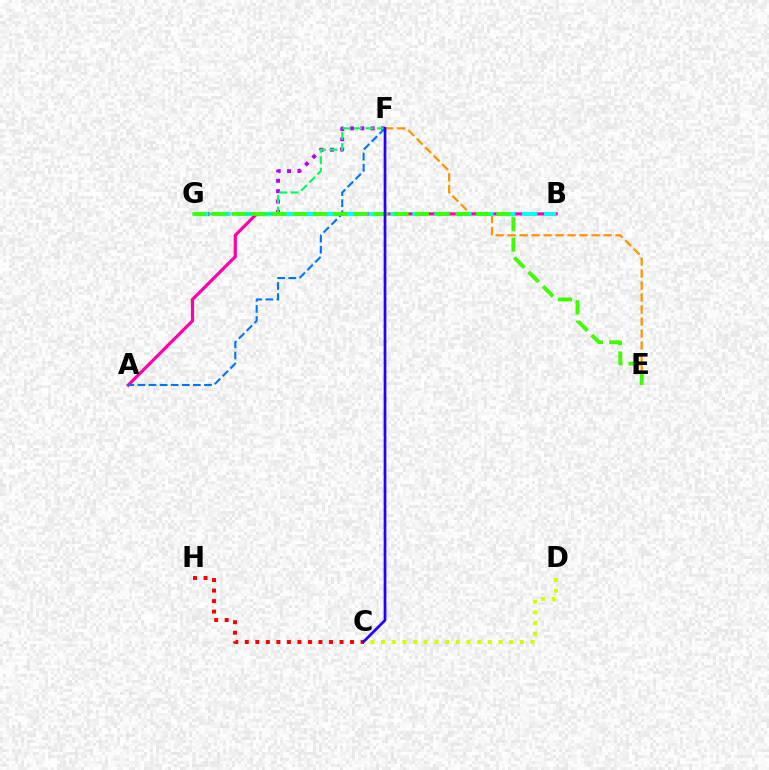{('F', 'G'): [{'color': '#b900ff', 'line_style': 'dotted', 'thickness': 2.81}, {'color': '#00ff5c', 'line_style': 'dashed', 'thickness': 1.56}], ('C', 'H'): [{'color': '#ff0000', 'line_style': 'dotted', 'thickness': 2.86}], ('E', 'F'): [{'color': '#ff9400', 'line_style': 'dashed', 'thickness': 1.63}], ('A', 'B'): [{'color': '#ff00ac', 'line_style': 'solid', 'thickness': 2.3}], ('B', 'G'): [{'color': '#00fff6', 'line_style': 'dashed', 'thickness': 2.98}], ('C', 'D'): [{'color': '#d1ff00', 'line_style': 'dotted', 'thickness': 2.9}], ('A', 'F'): [{'color': '#0074ff', 'line_style': 'dashed', 'thickness': 1.51}], ('E', 'G'): [{'color': '#3dff00', 'line_style': 'dashed', 'thickness': 2.77}], ('C', 'F'): [{'color': '#2500ff', 'line_style': 'solid', 'thickness': 1.96}]}